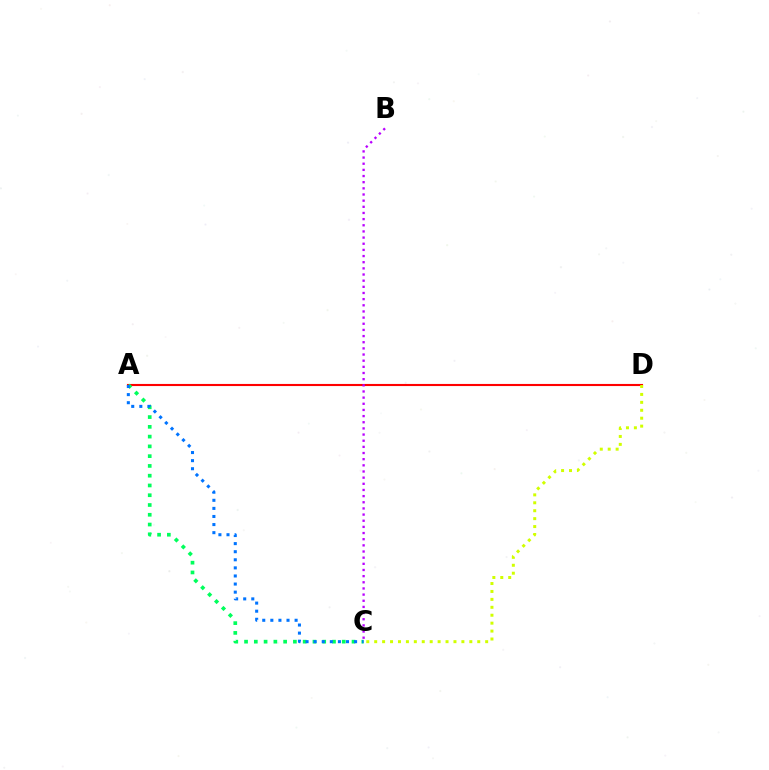{('A', 'D'): [{'color': '#ff0000', 'line_style': 'solid', 'thickness': 1.52}], ('A', 'C'): [{'color': '#00ff5c', 'line_style': 'dotted', 'thickness': 2.65}, {'color': '#0074ff', 'line_style': 'dotted', 'thickness': 2.2}], ('C', 'D'): [{'color': '#d1ff00', 'line_style': 'dotted', 'thickness': 2.15}], ('B', 'C'): [{'color': '#b900ff', 'line_style': 'dotted', 'thickness': 1.67}]}